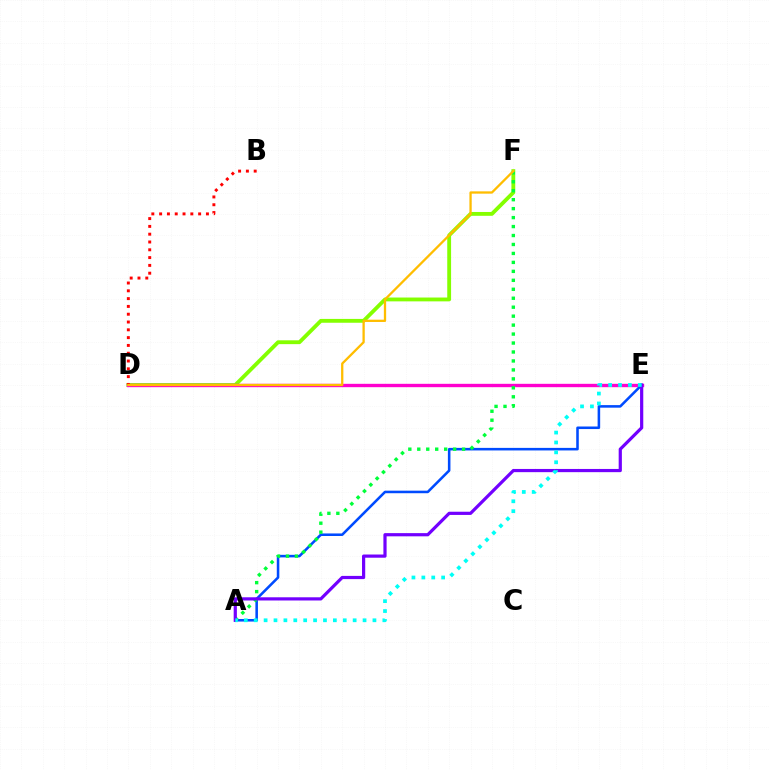{('D', 'F'): [{'color': '#84ff00', 'line_style': 'solid', 'thickness': 2.76}, {'color': '#ffbd00', 'line_style': 'solid', 'thickness': 1.65}], ('D', 'E'): [{'color': '#ff00cf', 'line_style': 'solid', 'thickness': 2.42}], ('A', 'E'): [{'color': '#004bff', 'line_style': 'solid', 'thickness': 1.84}, {'color': '#7200ff', 'line_style': 'solid', 'thickness': 2.31}, {'color': '#00fff6', 'line_style': 'dotted', 'thickness': 2.69}], ('A', 'F'): [{'color': '#00ff39', 'line_style': 'dotted', 'thickness': 2.43}], ('B', 'D'): [{'color': '#ff0000', 'line_style': 'dotted', 'thickness': 2.12}]}